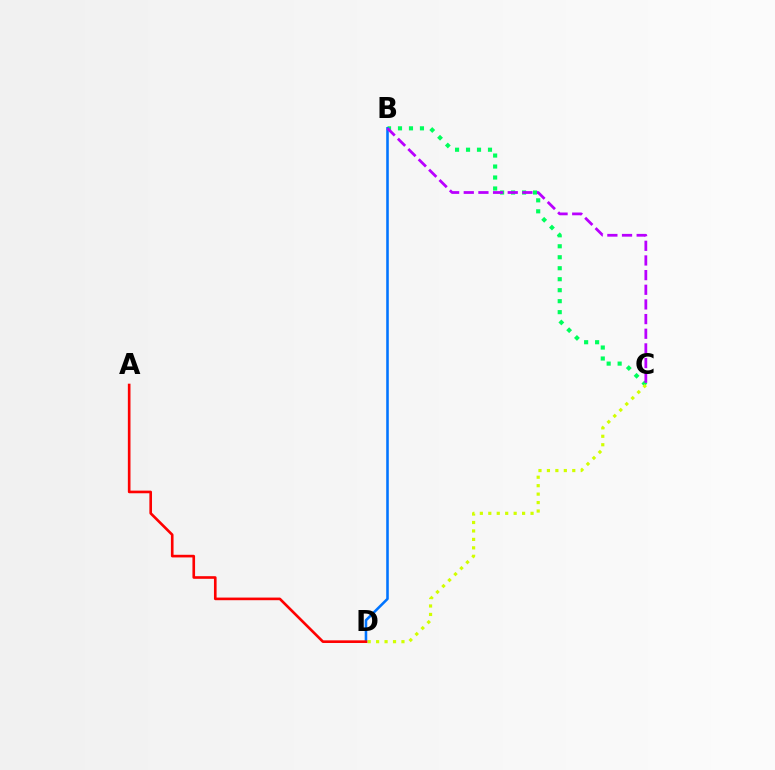{('B', 'C'): [{'color': '#00ff5c', 'line_style': 'dotted', 'thickness': 2.98}, {'color': '#b900ff', 'line_style': 'dashed', 'thickness': 1.99}], ('B', 'D'): [{'color': '#0074ff', 'line_style': 'solid', 'thickness': 1.85}], ('C', 'D'): [{'color': '#d1ff00', 'line_style': 'dotted', 'thickness': 2.3}], ('A', 'D'): [{'color': '#ff0000', 'line_style': 'solid', 'thickness': 1.9}]}